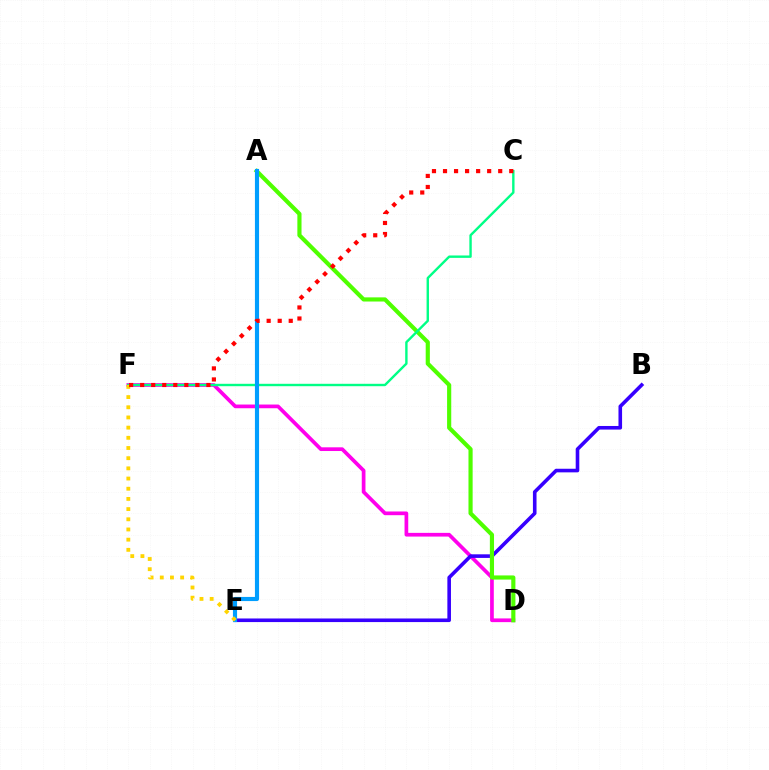{('D', 'F'): [{'color': '#ff00ed', 'line_style': 'solid', 'thickness': 2.67}], ('B', 'E'): [{'color': '#3700ff', 'line_style': 'solid', 'thickness': 2.59}], ('A', 'D'): [{'color': '#4fff00', 'line_style': 'solid', 'thickness': 2.99}], ('C', 'F'): [{'color': '#00ff86', 'line_style': 'solid', 'thickness': 1.73}, {'color': '#ff0000', 'line_style': 'dotted', 'thickness': 3.0}], ('A', 'E'): [{'color': '#009eff', 'line_style': 'solid', 'thickness': 2.98}], ('E', 'F'): [{'color': '#ffd500', 'line_style': 'dotted', 'thickness': 2.77}]}